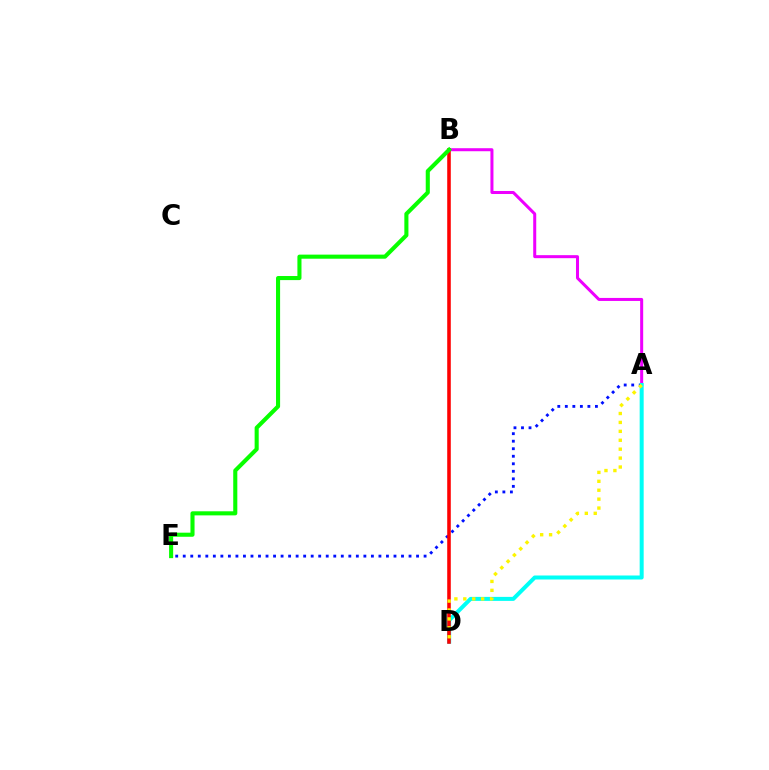{('A', 'E'): [{'color': '#0010ff', 'line_style': 'dotted', 'thickness': 2.04}], ('A', 'B'): [{'color': '#ee00ff', 'line_style': 'solid', 'thickness': 2.17}], ('A', 'D'): [{'color': '#00fff6', 'line_style': 'solid', 'thickness': 2.88}, {'color': '#fcf500', 'line_style': 'dotted', 'thickness': 2.42}], ('B', 'D'): [{'color': '#ff0000', 'line_style': 'solid', 'thickness': 2.57}], ('B', 'E'): [{'color': '#08ff00', 'line_style': 'solid', 'thickness': 2.94}]}